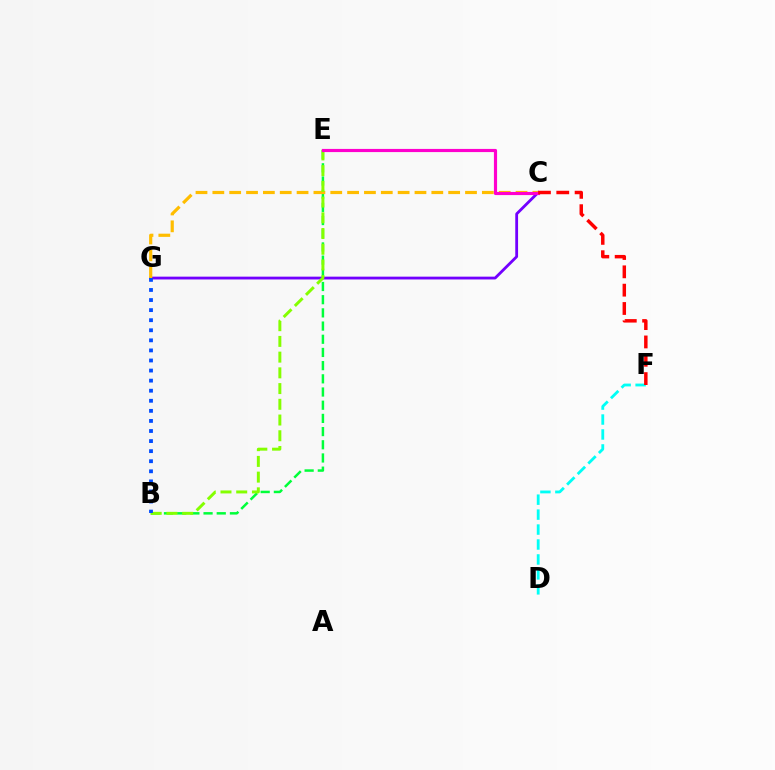{('B', 'E'): [{'color': '#00ff39', 'line_style': 'dashed', 'thickness': 1.79}, {'color': '#84ff00', 'line_style': 'dashed', 'thickness': 2.14}], ('C', 'G'): [{'color': '#7200ff', 'line_style': 'solid', 'thickness': 2.02}, {'color': '#ffbd00', 'line_style': 'dashed', 'thickness': 2.29}], ('B', 'G'): [{'color': '#004bff', 'line_style': 'dotted', 'thickness': 2.74}], ('D', 'F'): [{'color': '#00fff6', 'line_style': 'dashed', 'thickness': 2.03}], ('C', 'E'): [{'color': '#ff00cf', 'line_style': 'solid', 'thickness': 2.28}], ('C', 'F'): [{'color': '#ff0000', 'line_style': 'dashed', 'thickness': 2.49}]}